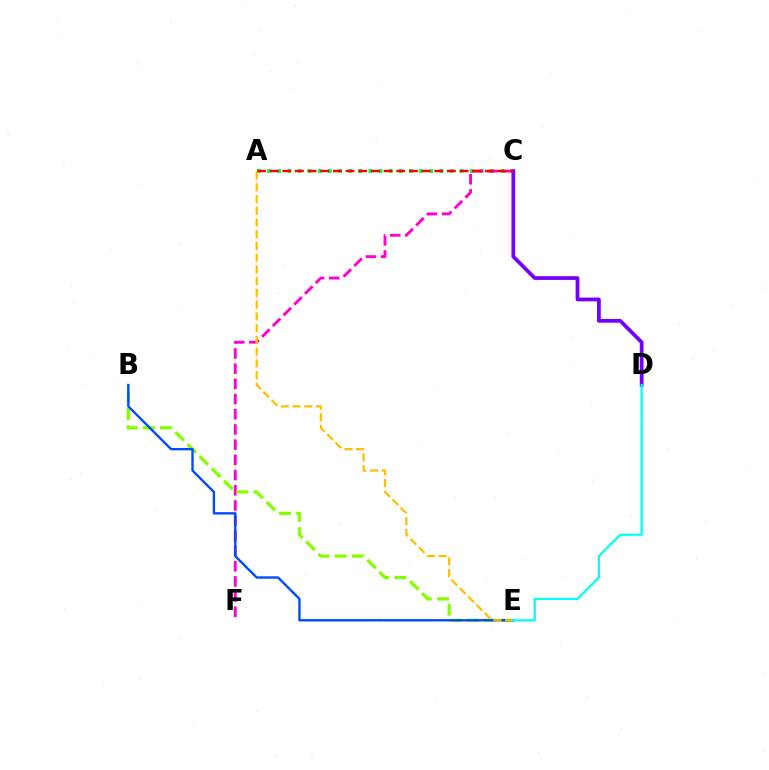{('A', 'C'): [{'color': '#00ff39', 'line_style': 'dotted', 'thickness': 2.75}, {'color': '#ff0000', 'line_style': 'dashed', 'thickness': 1.72}], ('C', 'D'): [{'color': '#7200ff', 'line_style': 'solid', 'thickness': 2.7}], ('C', 'F'): [{'color': '#ff00cf', 'line_style': 'dashed', 'thickness': 2.06}], ('B', 'E'): [{'color': '#84ff00', 'line_style': 'dashed', 'thickness': 2.33}, {'color': '#004bff', 'line_style': 'solid', 'thickness': 1.71}], ('A', 'E'): [{'color': '#ffbd00', 'line_style': 'dashed', 'thickness': 1.59}], ('D', 'E'): [{'color': '#00fff6', 'line_style': 'solid', 'thickness': 1.61}]}